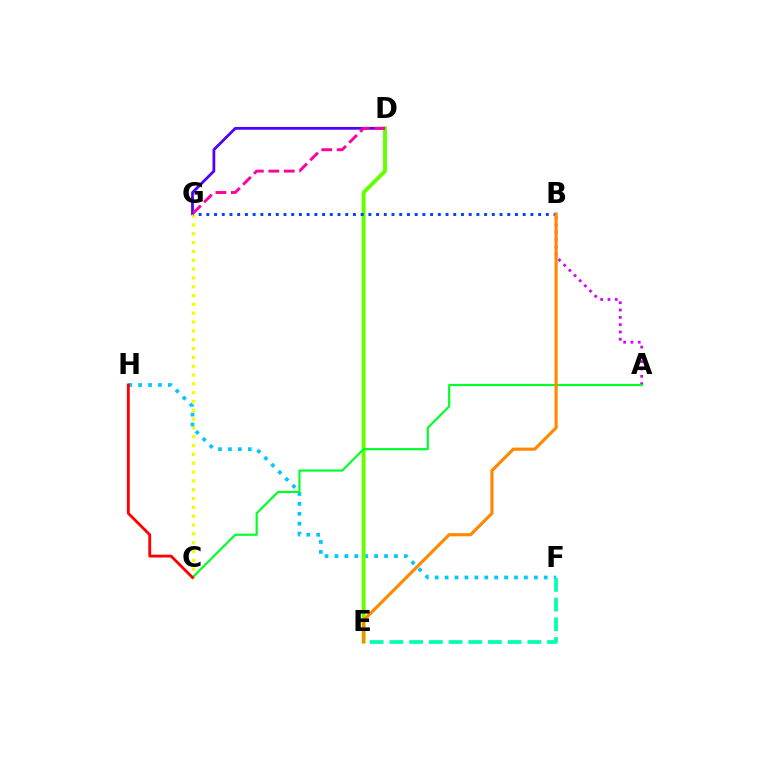{('A', 'B'): [{'color': '#d600ff', 'line_style': 'dotted', 'thickness': 1.98}], ('D', 'G'): [{'color': '#4f00ff', 'line_style': 'solid', 'thickness': 2.0}, {'color': '#ff00a0', 'line_style': 'dashed', 'thickness': 2.1}], ('C', 'G'): [{'color': '#eeff00', 'line_style': 'dotted', 'thickness': 2.4}], ('F', 'H'): [{'color': '#00c7ff', 'line_style': 'dotted', 'thickness': 2.69}], ('D', 'E'): [{'color': '#66ff00', 'line_style': 'solid', 'thickness': 2.83}], ('A', 'C'): [{'color': '#00ff27', 'line_style': 'solid', 'thickness': 1.55}], ('C', 'H'): [{'color': '#ff0000', 'line_style': 'solid', 'thickness': 2.04}], ('B', 'G'): [{'color': '#003fff', 'line_style': 'dotted', 'thickness': 2.1}], ('B', 'E'): [{'color': '#ff8800', 'line_style': 'solid', 'thickness': 2.27}], ('E', 'F'): [{'color': '#00ffaf', 'line_style': 'dashed', 'thickness': 2.68}]}